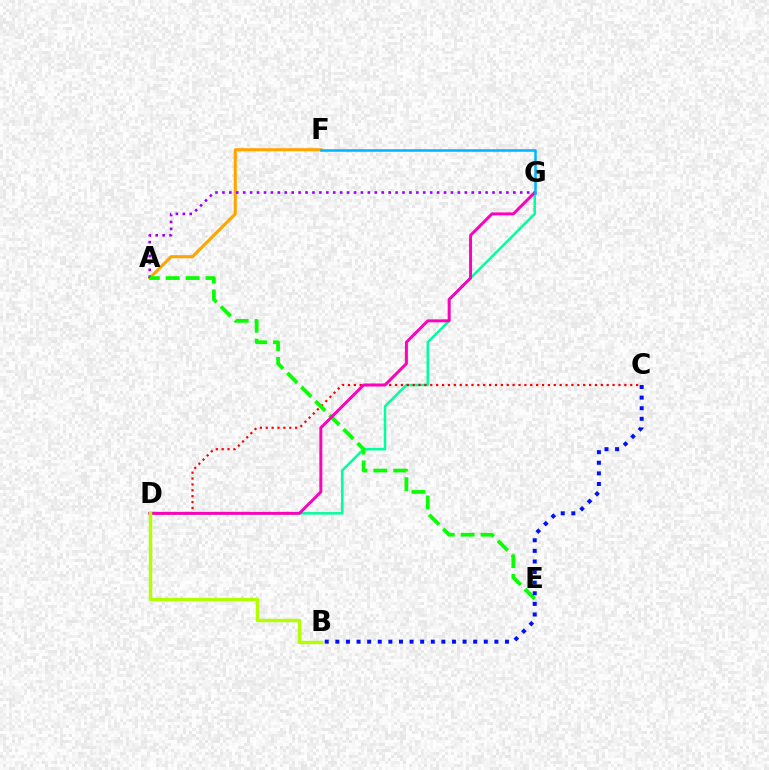{('D', 'G'): [{'color': '#00ff9d', 'line_style': 'solid', 'thickness': 1.81}, {'color': '#ff00bd', 'line_style': 'solid', 'thickness': 2.13}], ('A', 'F'): [{'color': '#ffa500', 'line_style': 'solid', 'thickness': 2.22}], ('C', 'D'): [{'color': '#ff0000', 'line_style': 'dotted', 'thickness': 1.6}], ('A', 'G'): [{'color': '#9b00ff', 'line_style': 'dotted', 'thickness': 1.88}], ('A', 'E'): [{'color': '#08ff00', 'line_style': 'dashed', 'thickness': 2.7}], ('B', 'C'): [{'color': '#0010ff', 'line_style': 'dotted', 'thickness': 2.88}], ('F', 'G'): [{'color': '#00b5ff', 'line_style': 'solid', 'thickness': 1.84}], ('B', 'D'): [{'color': '#b3ff00', 'line_style': 'solid', 'thickness': 2.46}]}